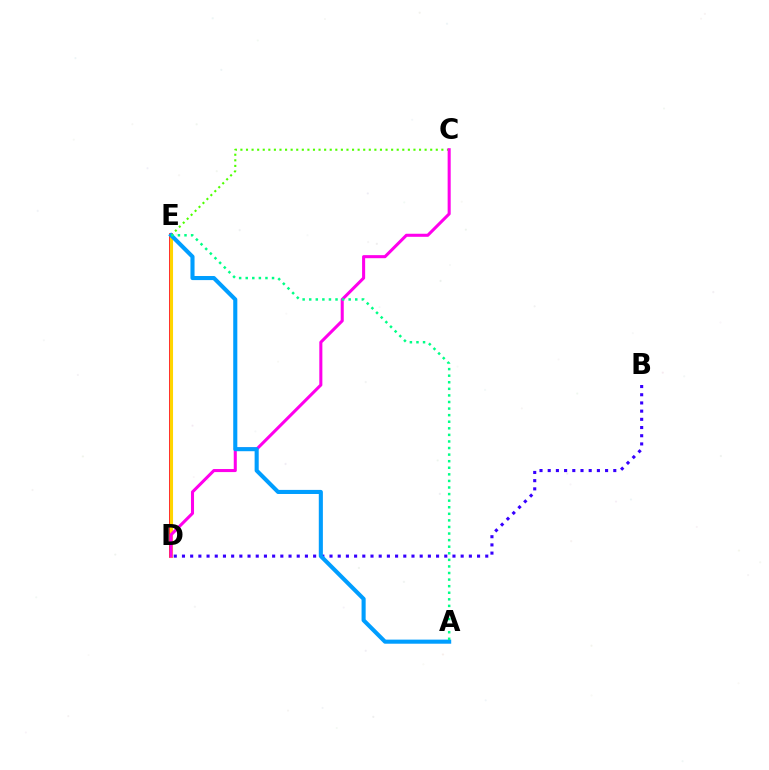{('D', 'E'): [{'color': '#ff0000', 'line_style': 'solid', 'thickness': 2.62}, {'color': '#ffd500', 'line_style': 'solid', 'thickness': 2.23}], ('B', 'D'): [{'color': '#3700ff', 'line_style': 'dotted', 'thickness': 2.23}], ('C', 'E'): [{'color': '#4fff00', 'line_style': 'dotted', 'thickness': 1.52}], ('C', 'D'): [{'color': '#ff00ed', 'line_style': 'solid', 'thickness': 2.2}], ('A', 'E'): [{'color': '#009eff', 'line_style': 'solid', 'thickness': 2.94}, {'color': '#00ff86', 'line_style': 'dotted', 'thickness': 1.79}]}